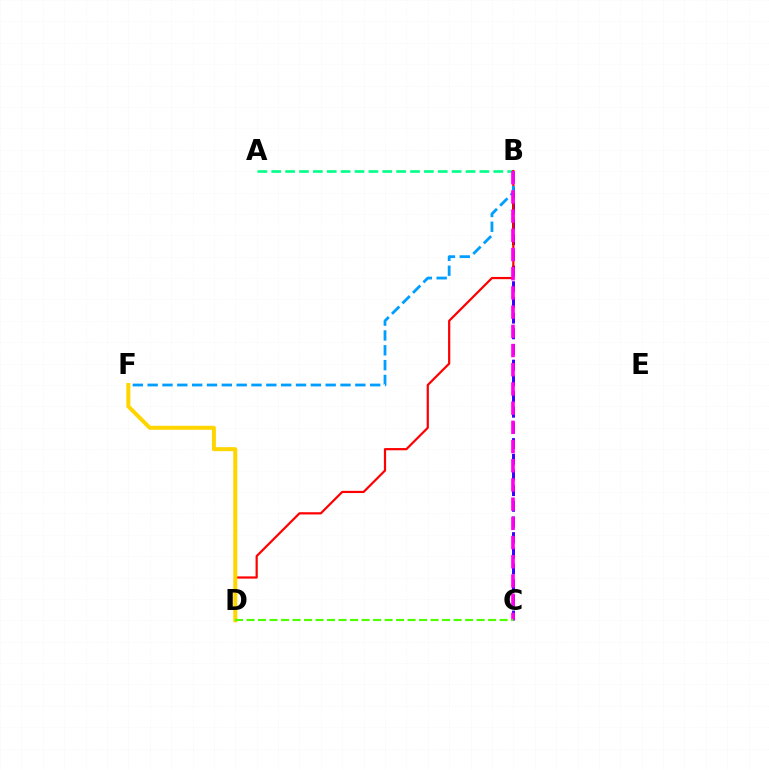{('B', 'C'): [{'color': '#3700ff', 'line_style': 'dashed', 'thickness': 2.13}, {'color': '#ff00ed', 'line_style': 'dashed', 'thickness': 2.61}], ('A', 'B'): [{'color': '#00ff86', 'line_style': 'dashed', 'thickness': 1.89}], ('B', 'D'): [{'color': '#ff0000', 'line_style': 'solid', 'thickness': 1.59}], ('B', 'F'): [{'color': '#009eff', 'line_style': 'dashed', 'thickness': 2.02}], ('D', 'F'): [{'color': '#ffd500', 'line_style': 'solid', 'thickness': 2.88}], ('C', 'D'): [{'color': '#4fff00', 'line_style': 'dashed', 'thickness': 1.56}]}